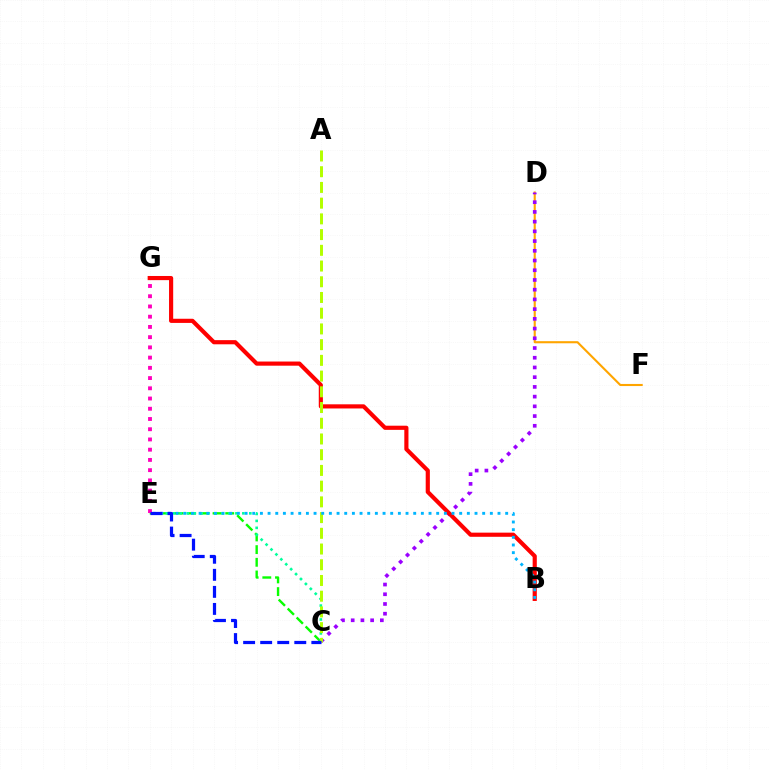{('D', 'F'): [{'color': '#ffa500', 'line_style': 'solid', 'thickness': 1.52}], ('C', 'D'): [{'color': '#9b00ff', 'line_style': 'dotted', 'thickness': 2.64}], ('C', 'E'): [{'color': '#08ff00', 'line_style': 'dashed', 'thickness': 1.72}, {'color': '#00ff9d', 'line_style': 'dotted', 'thickness': 1.89}, {'color': '#0010ff', 'line_style': 'dashed', 'thickness': 2.32}], ('B', 'G'): [{'color': '#ff0000', 'line_style': 'solid', 'thickness': 2.99}], ('E', 'G'): [{'color': '#ff00bd', 'line_style': 'dotted', 'thickness': 2.78}], ('A', 'C'): [{'color': '#b3ff00', 'line_style': 'dashed', 'thickness': 2.14}], ('B', 'E'): [{'color': '#00b5ff', 'line_style': 'dotted', 'thickness': 2.08}]}